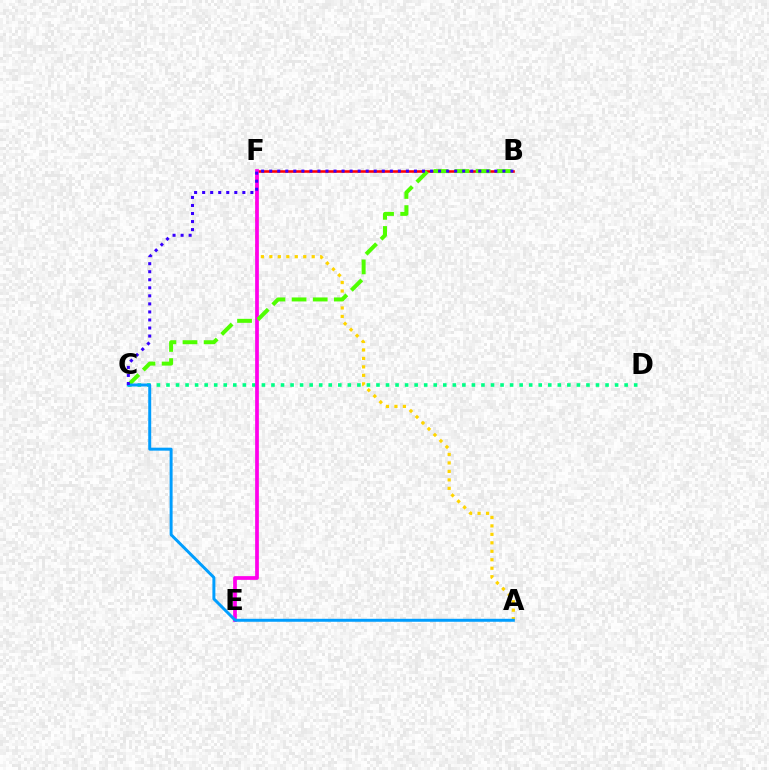{('B', 'F'): [{'color': '#ff0000', 'line_style': 'solid', 'thickness': 1.85}], ('C', 'D'): [{'color': '#00ff86', 'line_style': 'dotted', 'thickness': 2.59}], ('A', 'F'): [{'color': '#ffd500', 'line_style': 'dotted', 'thickness': 2.3}], ('E', 'F'): [{'color': '#ff00ed', 'line_style': 'solid', 'thickness': 2.68}], ('B', 'C'): [{'color': '#4fff00', 'line_style': 'dashed', 'thickness': 2.87}, {'color': '#3700ff', 'line_style': 'dotted', 'thickness': 2.18}], ('A', 'C'): [{'color': '#009eff', 'line_style': 'solid', 'thickness': 2.14}]}